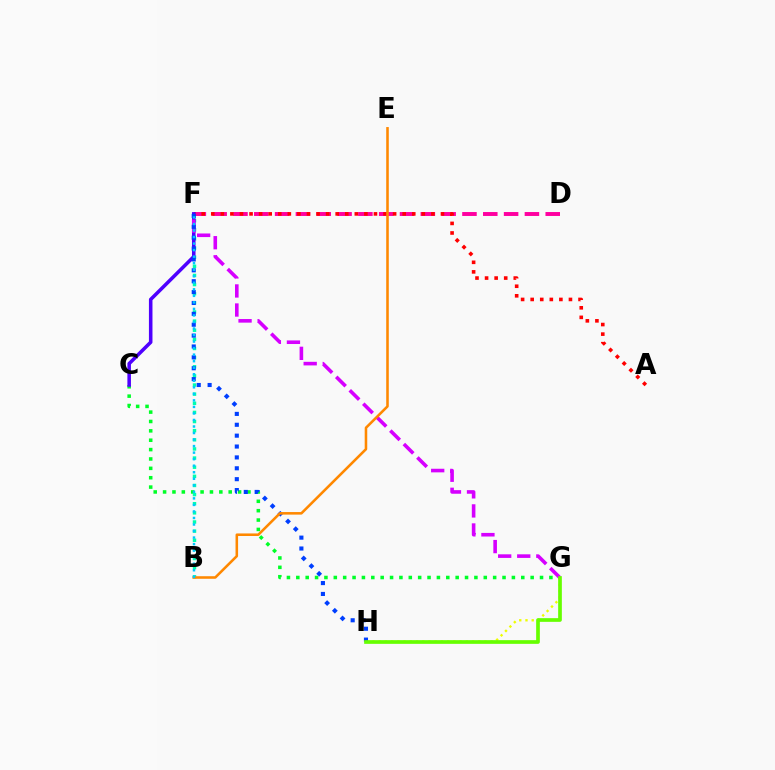{('D', 'F'): [{'color': '#ff00a0', 'line_style': 'dashed', 'thickness': 2.83}], ('C', 'G'): [{'color': '#00ff27', 'line_style': 'dotted', 'thickness': 2.55}], ('B', 'F'): [{'color': '#00ffaf', 'line_style': 'dotted', 'thickness': 2.48}, {'color': '#00c7ff', 'line_style': 'dotted', 'thickness': 1.78}], ('A', 'F'): [{'color': '#ff0000', 'line_style': 'dotted', 'thickness': 2.6}], ('C', 'F'): [{'color': '#4f00ff', 'line_style': 'solid', 'thickness': 2.55}], ('G', 'H'): [{'color': '#eeff00', 'line_style': 'dotted', 'thickness': 1.69}, {'color': '#66ff00', 'line_style': 'solid', 'thickness': 2.66}], ('F', 'G'): [{'color': '#d600ff', 'line_style': 'dashed', 'thickness': 2.59}], ('F', 'H'): [{'color': '#003fff', 'line_style': 'dotted', 'thickness': 2.96}], ('B', 'E'): [{'color': '#ff8800', 'line_style': 'solid', 'thickness': 1.84}]}